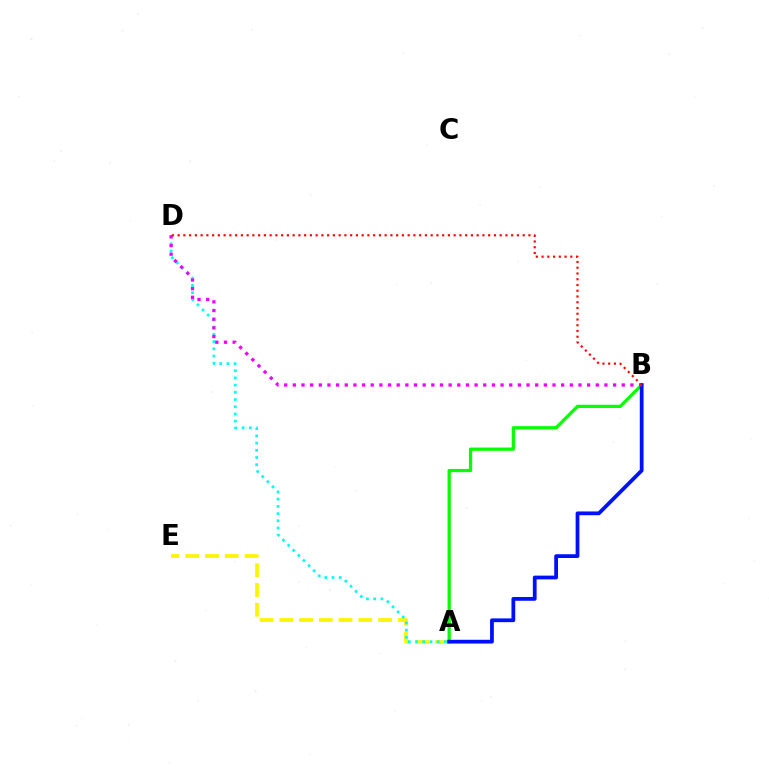{('A', 'E'): [{'color': '#fcf500', 'line_style': 'dashed', 'thickness': 2.68}], ('A', 'B'): [{'color': '#08ff00', 'line_style': 'solid', 'thickness': 2.34}, {'color': '#0010ff', 'line_style': 'solid', 'thickness': 2.71}], ('A', 'D'): [{'color': '#00fff6', 'line_style': 'dotted', 'thickness': 1.96}], ('B', 'D'): [{'color': '#ee00ff', 'line_style': 'dotted', 'thickness': 2.35}, {'color': '#ff0000', 'line_style': 'dotted', 'thickness': 1.56}]}